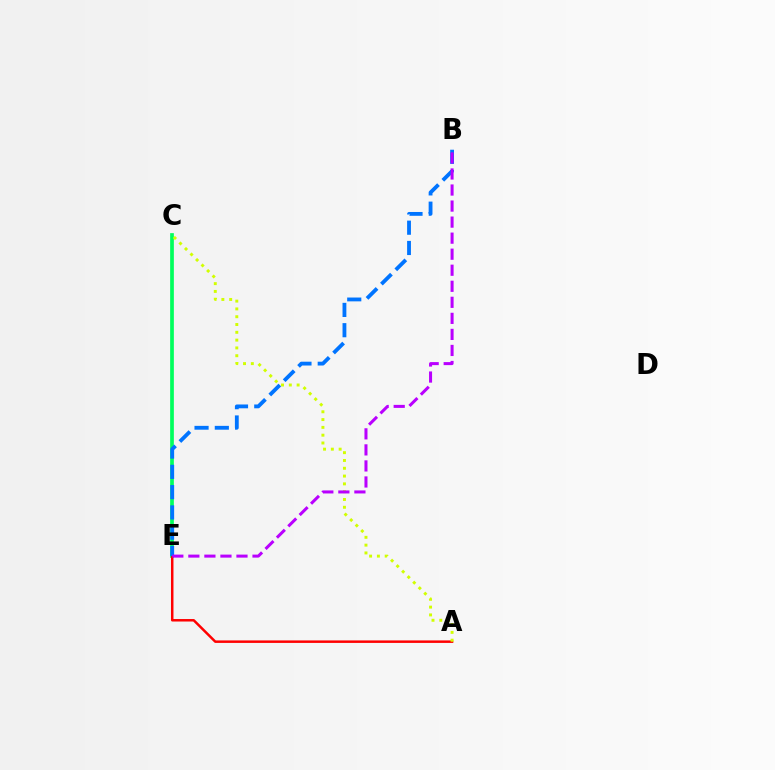{('C', 'E'): [{'color': '#00ff5c', 'line_style': 'solid', 'thickness': 2.67}], ('A', 'E'): [{'color': '#ff0000', 'line_style': 'solid', 'thickness': 1.79}], ('A', 'C'): [{'color': '#d1ff00', 'line_style': 'dotted', 'thickness': 2.12}], ('B', 'E'): [{'color': '#0074ff', 'line_style': 'dashed', 'thickness': 2.75}, {'color': '#b900ff', 'line_style': 'dashed', 'thickness': 2.18}]}